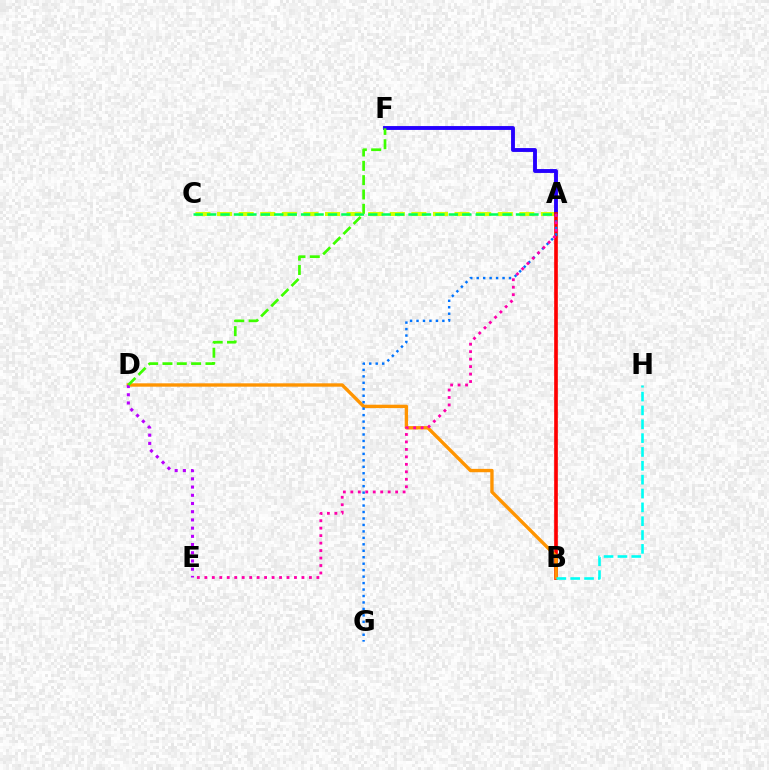{('A', 'C'): [{'color': '#d1ff00', 'line_style': 'dashed', 'thickness': 2.93}, {'color': '#00ff5c', 'line_style': 'dashed', 'thickness': 1.82}], ('A', 'F'): [{'color': '#2500ff', 'line_style': 'solid', 'thickness': 2.79}], ('A', 'B'): [{'color': '#ff0000', 'line_style': 'solid', 'thickness': 2.63}], ('B', 'D'): [{'color': '#ff9400', 'line_style': 'solid', 'thickness': 2.42}], ('D', 'E'): [{'color': '#b900ff', 'line_style': 'dotted', 'thickness': 2.23}], ('D', 'F'): [{'color': '#3dff00', 'line_style': 'dashed', 'thickness': 1.95}], ('A', 'G'): [{'color': '#0074ff', 'line_style': 'dotted', 'thickness': 1.76}], ('A', 'E'): [{'color': '#ff00ac', 'line_style': 'dotted', 'thickness': 2.03}], ('B', 'H'): [{'color': '#00fff6', 'line_style': 'dashed', 'thickness': 1.88}]}